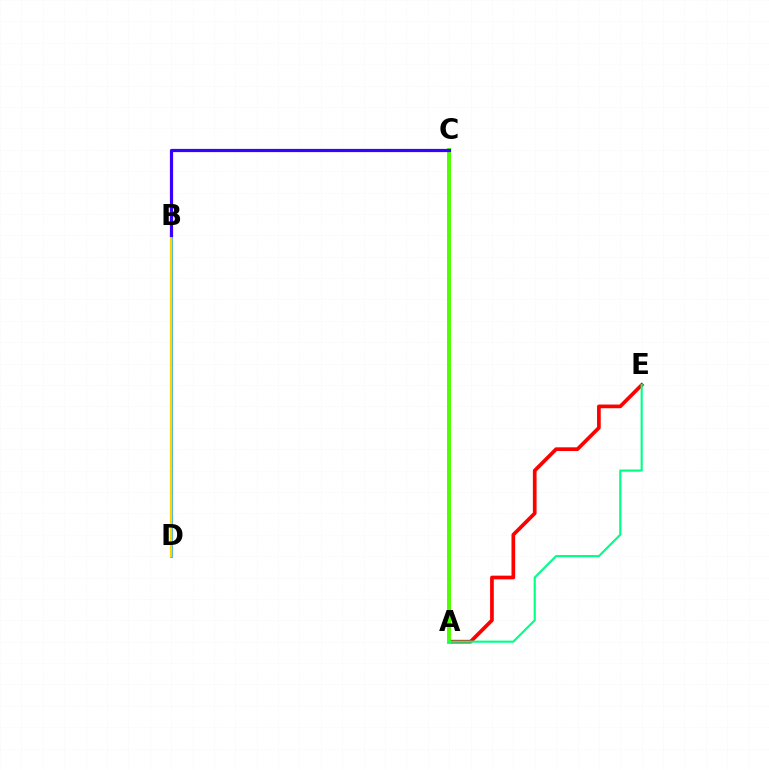{('A', 'E'): [{'color': '#ff0000', 'line_style': 'solid', 'thickness': 2.66}, {'color': '#00ff86', 'line_style': 'solid', 'thickness': 1.54}], ('A', 'C'): [{'color': '#ff00ed', 'line_style': 'dotted', 'thickness': 1.66}, {'color': '#4fff00', 'line_style': 'solid', 'thickness': 2.84}], ('B', 'D'): [{'color': '#009eff', 'line_style': 'solid', 'thickness': 1.85}, {'color': '#ffd500', 'line_style': 'solid', 'thickness': 1.65}], ('B', 'C'): [{'color': '#3700ff', 'line_style': 'solid', 'thickness': 2.3}]}